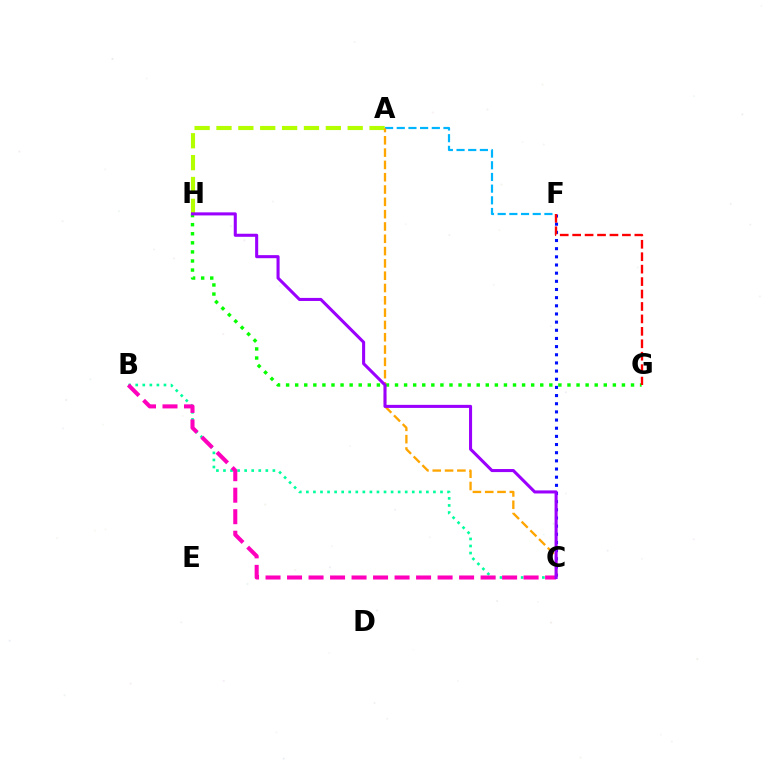{('A', 'H'): [{'color': '#b3ff00', 'line_style': 'dashed', 'thickness': 2.97}], ('A', 'F'): [{'color': '#00b5ff', 'line_style': 'dashed', 'thickness': 1.59}], ('C', 'F'): [{'color': '#0010ff', 'line_style': 'dotted', 'thickness': 2.22}], ('G', 'H'): [{'color': '#08ff00', 'line_style': 'dotted', 'thickness': 2.47}], ('F', 'G'): [{'color': '#ff0000', 'line_style': 'dashed', 'thickness': 1.69}], ('A', 'C'): [{'color': '#ffa500', 'line_style': 'dashed', 'thickness': 1.67}], ('B', 'C'): [{'color': '#00ff9d', 'line_style': 'dotted', 'thickness': 1.92}, {'color': '#ff00bd', 'line_style': 'dashed', 'thickness': 2.92}], ('C', 'H'): [{'color': '#9b00ff', 'line_style': 'solid', 'thickness': 2.21}]}